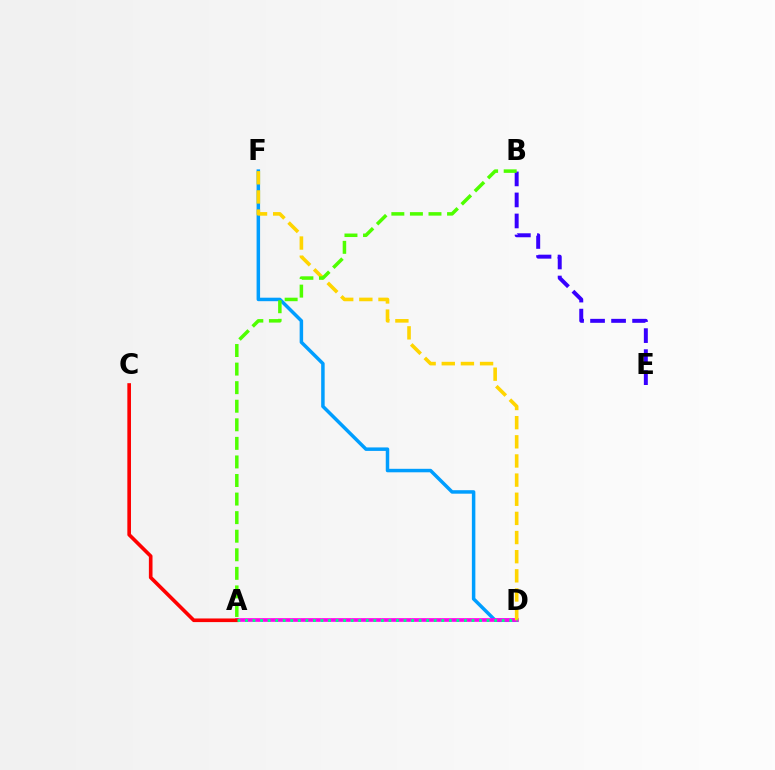{('D', 'F'): [{'color': '#009eff', 'line_style': 'solid', 'thickness': 2.51}, {'color': '#ffd500', 'line_style': 'dashed', 'thickness': 2.6}], ('A', 'D'): [{'color': '#ff00ed', 'line_style': 'solid', 'thickness': 2.63}, {'color': '#00ff86', 'line_style': 'dotted', 'thickness': 2.05}], ('A', 'C'): [{'color': '#ff0000', 'line_style': 'solid', 'thickness': 2.62}], ('B', 'E'): [{'color': '#3700ff', 'line_style': 'dashed', 'thickness': 2.86}], ('A', 'B'): [{'color': '#4fff00', 'line_style': 'dashed', 'thickness': 2.52}]}